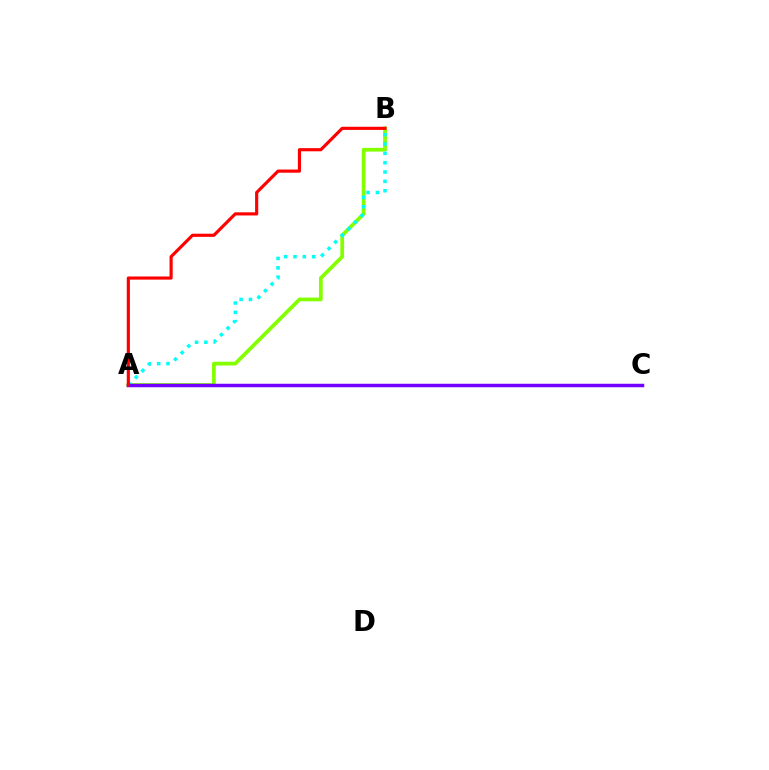{('A', 'B'): [{'color': '#84ff00', 'line_style': 'solid', 'thickness': 2.7}, {'color': '#00fff6', 'line_style': 'dotted', 'thickness': 2.54}, {'color': '#ff0000', 'line_style': 'solid', 'thickness': 2.27}], ('A', 'C'): [{'color': '#7200ff', 'line_style': 'solid', 'thickness': 2.51}]}